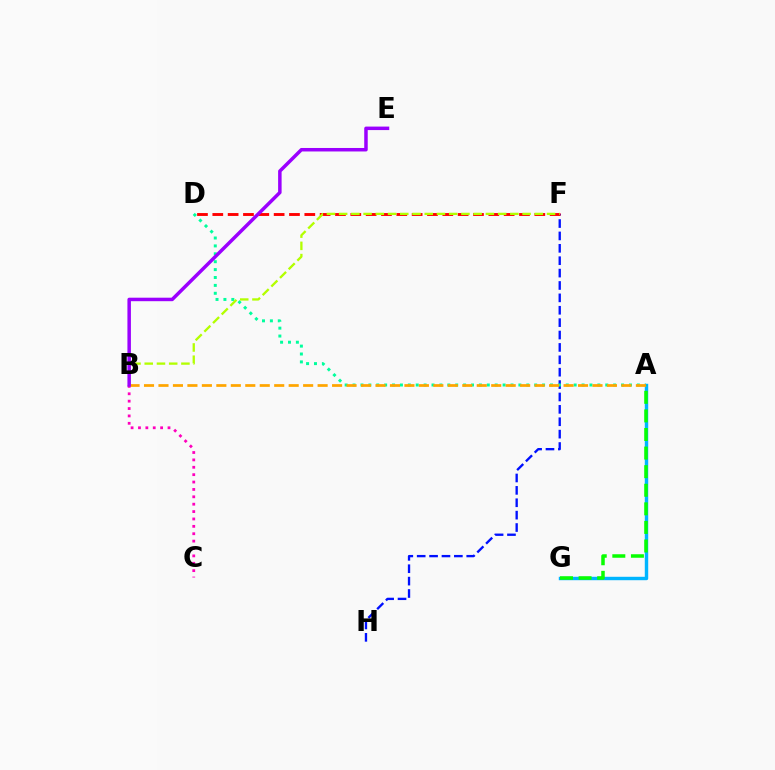{('F', 'H'): [{'color': '#0010ff', 'line_style': 'dashed', 'thickness': 1.68}], ('A', 'D'): [{'color': '#00ff9d', 'line_style': 'dotted', 'thickness': 2.15}], ('D', 'F'): [{'color': '#ff0000', 'line_style': 'dashed', 'thickness': 2.08}], ('B', 'C'): [{'color': '#ff00bd', 'line_style': 'dotted', 'thickness': 2.01}], ('A', 'G'): [{'color': '#00b5ff', 'line_style': 'solid', 'thickness': 2.47}, {'color': '#08ff00', 'line_style': 'dashed', 'thickness': 2.52}], ('B', 'F'): [{'color': '#b3ff00', 'line_style': 'dashed', 'thickness': 1.66}], ('A', 'B'): [{'color': '#ffa500', 'line_style': 'dashed', 'thickness': 1.97}], ('B', 'E'): [{'color': '#9b00ff', 'line_style': 'solid', 'thickness': 2.51}]}